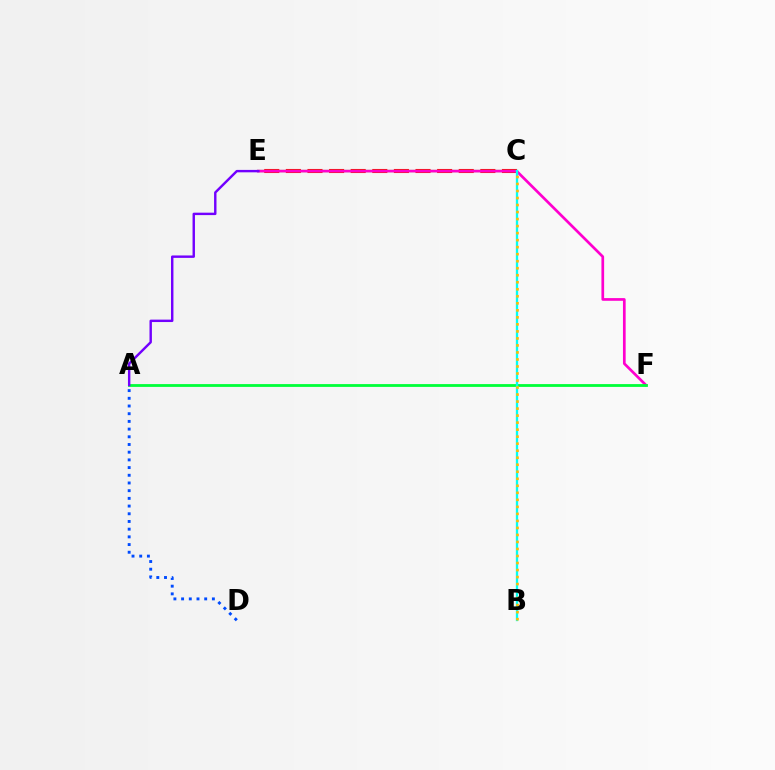{('C', 'E'): [{'color': '#ff0000', 'line_style': 'dashed', 'thickness': 2.94}, {'color': '#84ff00', 'line_style': 'solid', 'thickness': 1.6}], ('E', 'F'): [{'color': '#ff00cf', 'line_style': 'solid', 'thickness': 1.94}], ('A', 'F'): [{'color': '#00ff39', 'line_style': 'solid', 'thickness': 2.02}], ('B', 'C'): [{'color': '#00fff6', 'line_style': 'solid', 'thickness': 1.66}, {'color': '#ffbd00', 'line_style': 'dotted', 'thickness': 1.91}], ('A', 'D'): [{'color': '#004bff', 'line_style': 'dotted', 'thickness': 2.09}], ('A', 'E'): [{'color': '#7200ff', 'line_style': 'solid', 'thickness': 1.74}]}